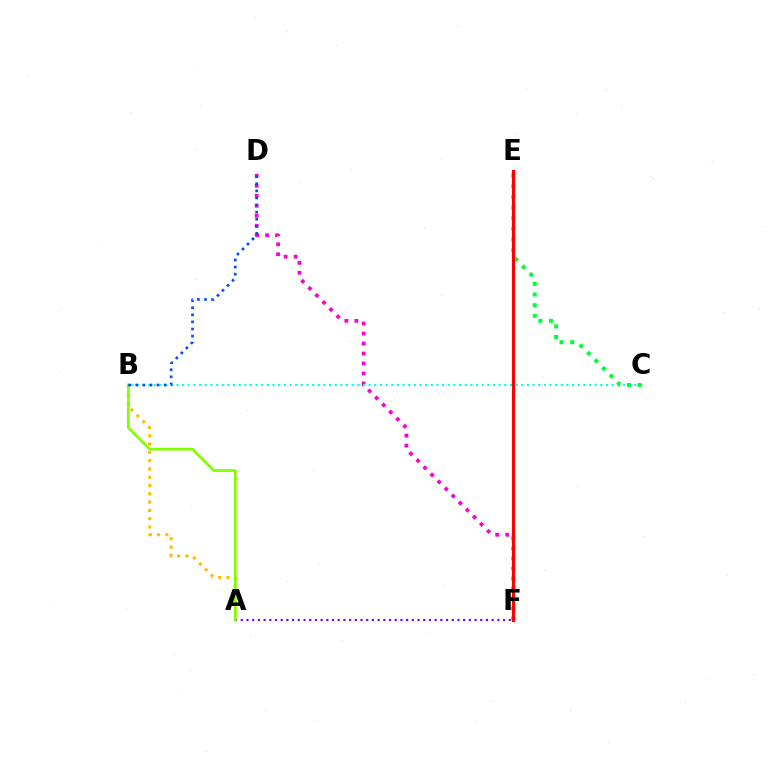{('A', 'B'): [{'color': '#ffbd00', 'line_style': 'dotted', 'thickness': 2.25}, {'color': '#84ff00', 'line_style': 'solid', 'thickness': 1.97}], ('A', 'F'): [{'color': '#7200ff', 'line_style': 'dotted', 'thickness': 1.55}], ('D', 'F'): [{'color': '#ff00cf', 'line_style': 'dotted', 'thickness': 2.71}], ('B', 'C'): [{'color': '#00fff6', 'line_style': 'dotted', 'thickness': 1.54}], ('C', 'E'): [{'color': '#00ff39', 'line_style': 'dotted', 'thickness': 2.89}], ('B', 'D'): [{'color': '#004bff', 'line_style': 'dotted', 'thickness': 1.93}], ('E', 'F'): [{'color': '#ff0000', 'line_style': 'solid', 'thickness': 2.28}]}